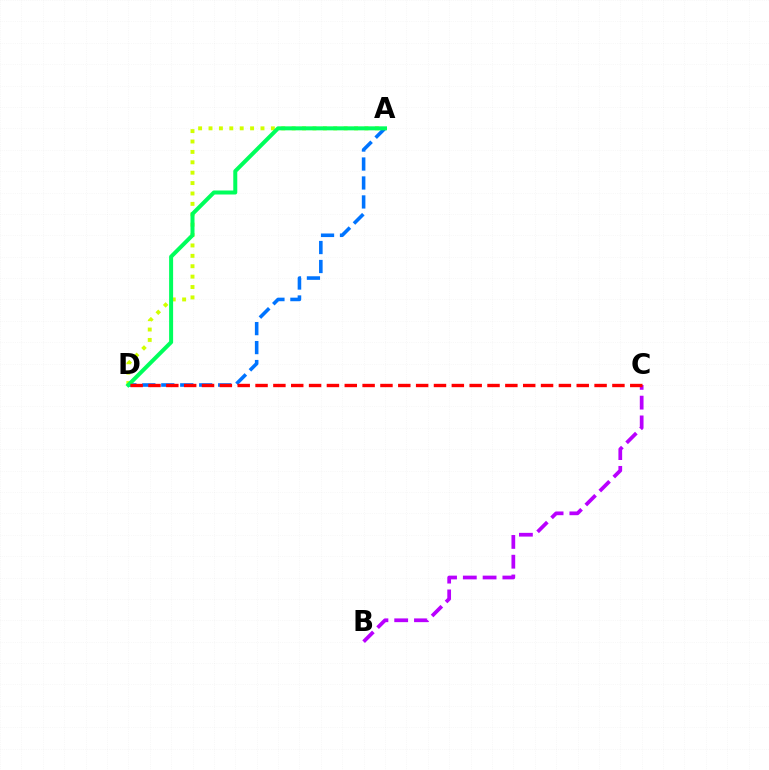{('B', 'C'): [{'color': '#b900ff', 'line_style': 'dashed', 'thickness': 2.69}], ('A', 'D'): [{'color': '#0074ff', 'line_style': 'dashed', 'thickness': 2.58}, {'color': '#d1ff00', 'line_style': 'dotted', 'thickness': 2.82}, {'color': '#00ff5c', 'line_style': 'solid', 'thickness': 2.88}], ('C', 'D'): [{'color': '#ff0000', 'line_style': 'dashed', 'thickness': 2.42}]}